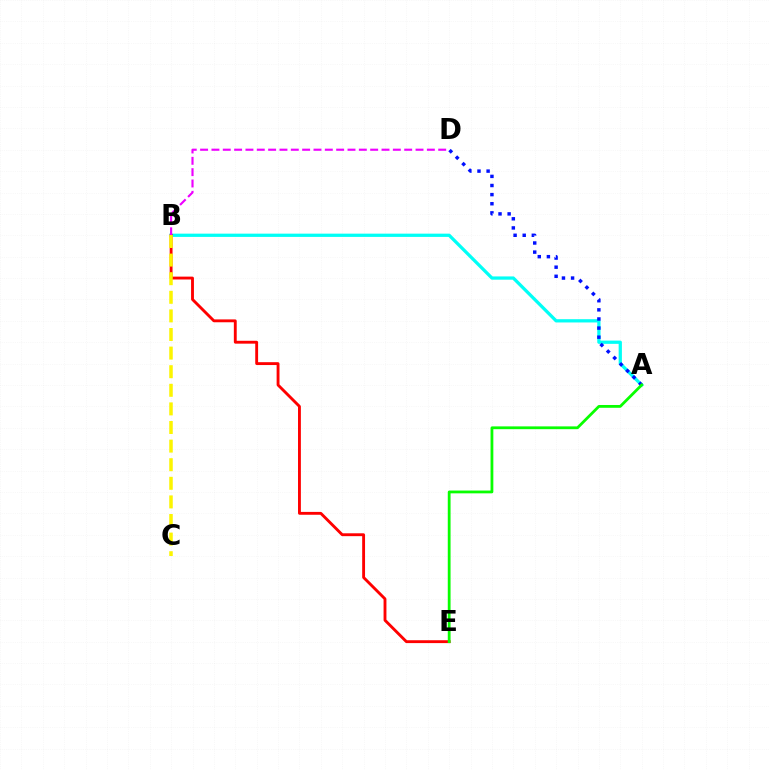{('A', 'B'): [{'color': '#00fff6', 'line_style': 'solid', 'thickness': 2.34}], ('B', 'E'): [{'color': '#ff0000', 'line_style': 'solid', 'thickness': 2.06}], ('B', 'D'): [{'color': '#ee00ff', 'line_style': 'dashed', 'thickness': 1.54}], ('B', 'C'): [{'color': '#fcf500', 'line_style': 'dashed', 'thickness': 2.53}], ('A', 'D'): [{'color': '#0010ff', 'line_style': 'dotted', 'thickness': 2.48}], ('A', 'E'): [{'color': '#08ff00', 'line_style': 'solid', 'thickness': 2.01}]}